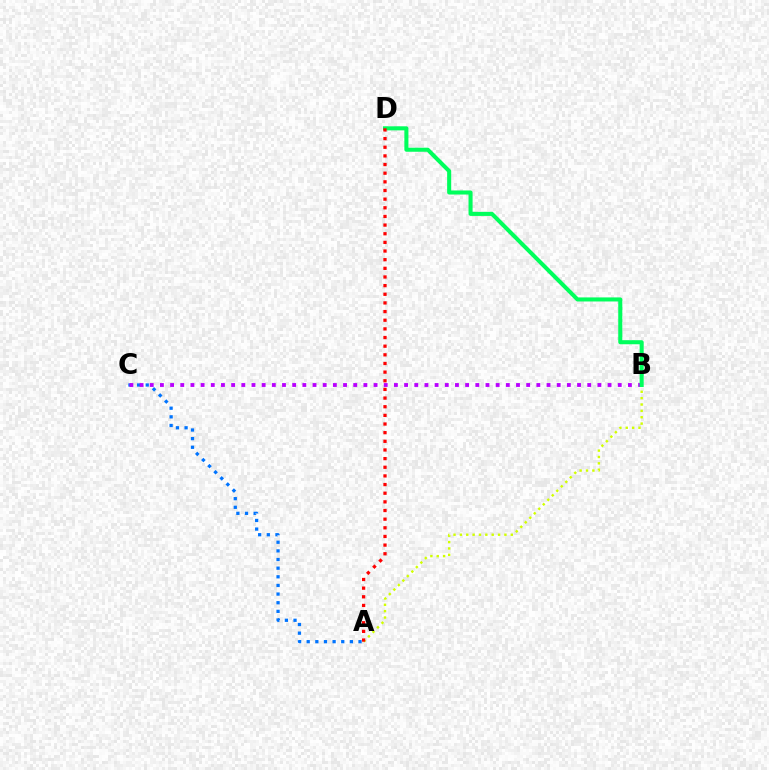{('A', 'C'): [{'color': '#0074ff', 'line_style': 'dotted', 'thickness': 2.35}], ('A', 'B'): [{'color': '#d1ff00', 'line_style': 'dotted', 'thickness': 1.73}], ('B', 'C'): [{'color': '#b900ff', 'line_style': 'dotted', 'thickness': 2.76}], ('B', 'D'): [{'color': '#00ff5c', 'line_style': 'solid', 'thickness': 2.93}], ('A', 'D'): [{'color': '#ff0000', 'line_style': 'dotted', 'thickness': 2.35}]}